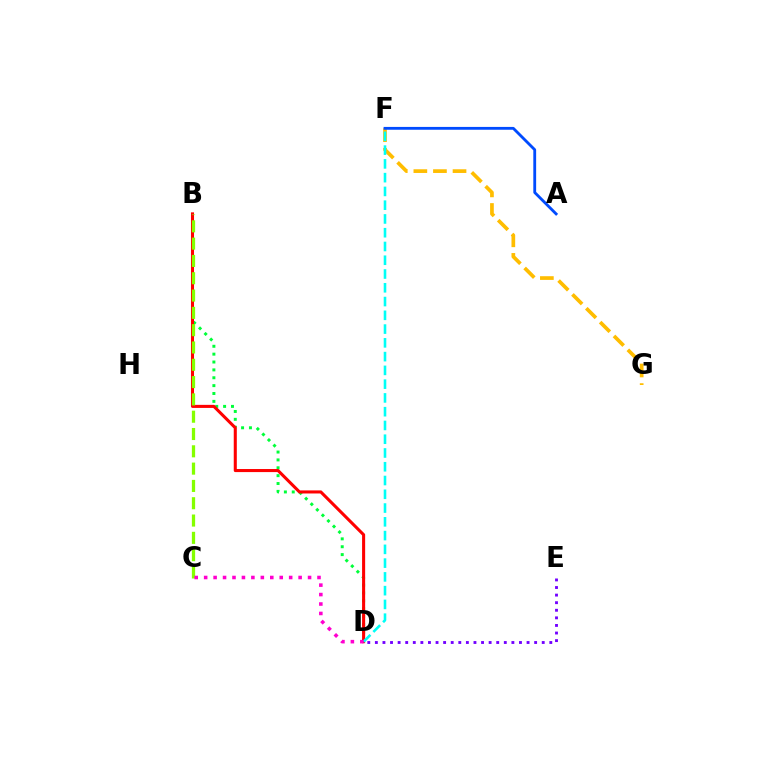{('B', 'D'): [{'color': '#00ff39', 'line_style': 'dotted', 'thickness': 2.14}, {'color': '#ff0000', 'line_style': 'solid', 'thickness': 2.21}], ('F', 'G'): [{'color': '#ffbd00', 'line_style': 'dashed', 'thickness': 2.66}], ('B', 'C'): [{'color': '#84ff00', 'line_style': 'dashed', 'thickness': 2.35}], ('D', 'F'): [{'color': '#00fff6', 'line_style': 'dashed', 'thickness': 1.87}], ('D', 'E'): [{'color': '#7200ff', 'line_style': 'dotted', 'thickness': 2.06}], ('C', 'D'): [{'color': '#ff00cf', 'line_style': 'dotted', 'thickness': 2.57}], ('A', 'F'): [{'color': '#004bff', 'line_style': 'solid', 'thickness': 2.04}]}